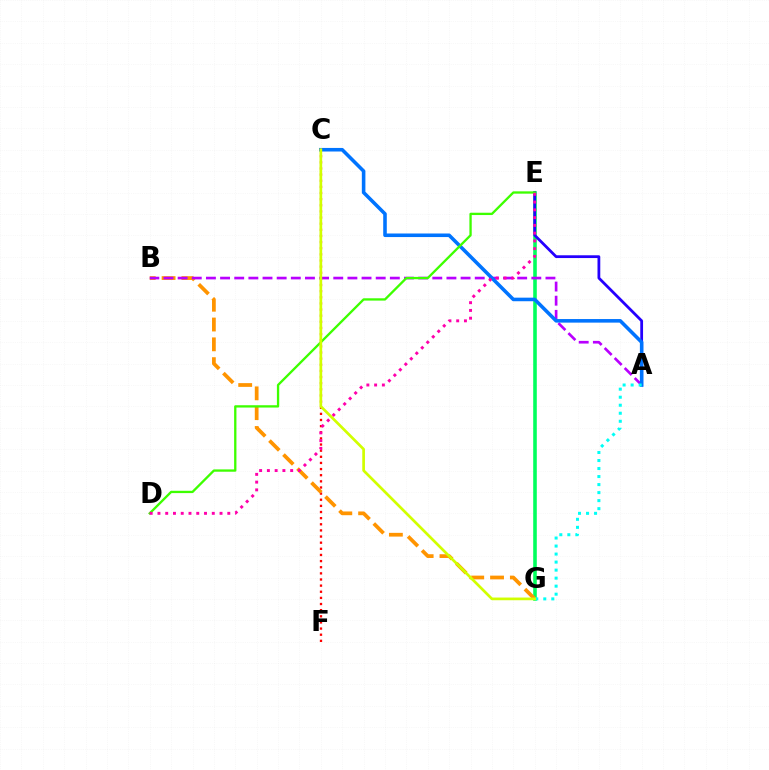{('C', 'F'): [{'color': '#ff0000', 'line_style': 'dotted', 'thickness': 1.67}], ('E', 'G'): [{'color': '#00ff5c', 'line_style': 'solid', 'thickness': 2.58}], ('B', 'G'): [{'color': '#ff9400', 'line_style': 'dashed', 'thickness': 2.69}], ('A', 'B'): [{'color': '#b900ff', 'line_style': 'dashed', 'thickness': 1.92}], ('A', 'E'): [{'color': '#2500ff', 'line_style': 'solid', 'thickness': 2.0}], ('A', 'C'): [{'color': '#0074ff', 'line_style': 'solid', 'thickness': 2.57}], ('D', 'E'): [{'color': '#3dff00', 'line_style': 'solid', 'thickness': 1.67}, {'color': '#ff00ac', 'line_style': 'dotted', 'thickness': 2.11}], ('A', 'G'): [{'color': '#00fff6', 'line_style': 'dotted', 'thickness': 2.18}], ('C', 'G'): [{'color': '#d1ff00', 'line_style': 'solid', 'thickness': 1.94}]}